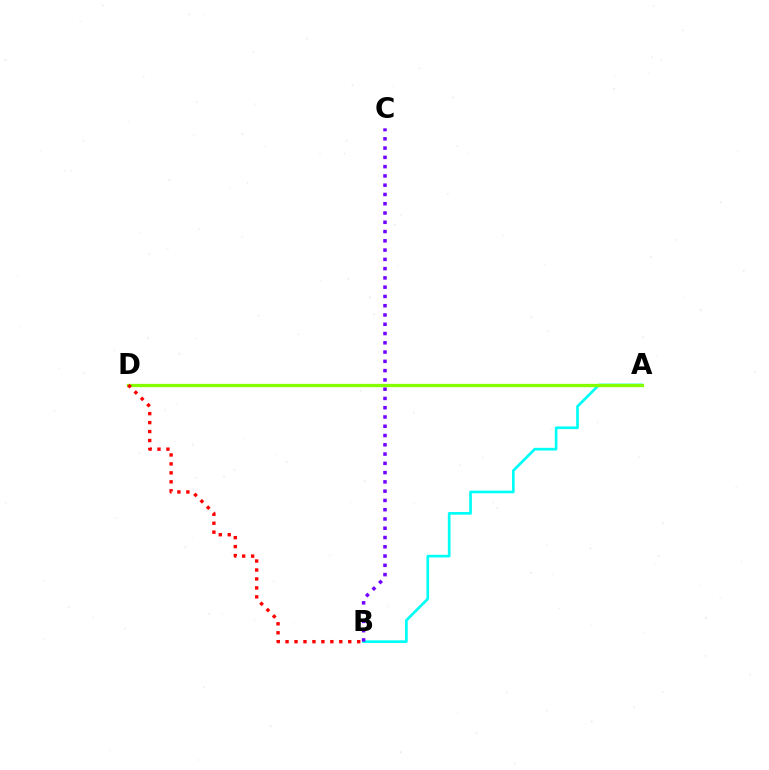{('A', 'B'): [{'color': '#00fff6', 'line_style': 'solid', 'thickness': 1.93}], ('B', 'C'): [{'color': '#7200ff', 'line_style': 'dotted', 'thickness': 2.52}], ('A', 'D'): [{'color': '#84ff00', 'line_style': 'solid', 'thickness': 2.37}], ('B', 'D'): [{'color': '#ff0000', 'line_style': 'dotted', 'thickness': 2.43}]}